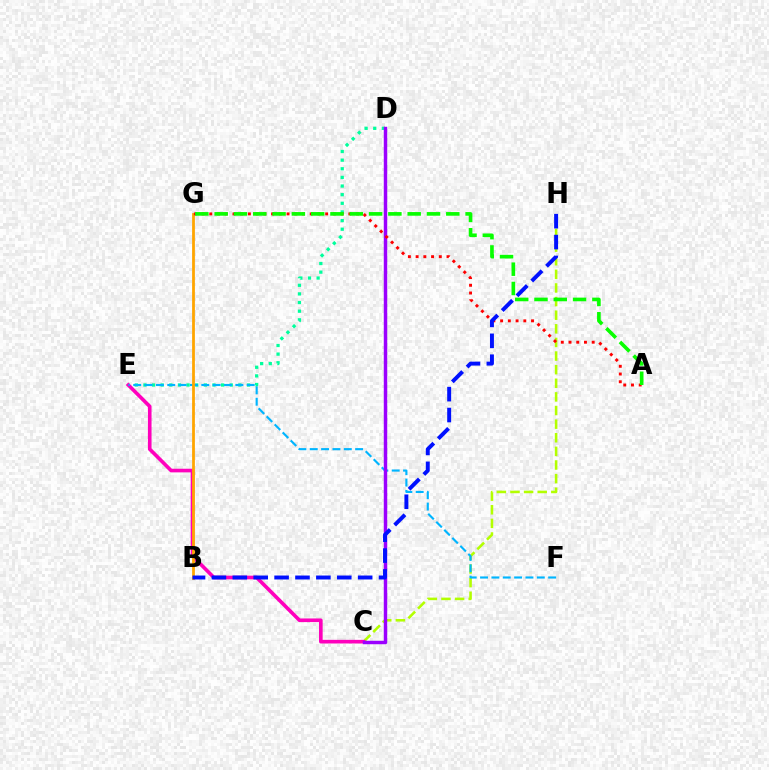{('D', 'E'): [{'color': '#00ff9d', 'line_style': 'dotted', 'thickness': 2.35}], ('C', 'H'): [{'color': '#b3ff00', 'line_style': 'dashed', 'thickness': 1.85}], ('C', 'E'): [{'color': '#ff00bd', 'line_style': 'solid', 'thickness': 2.61}], ('E', 'F'): [{'color': '#00b5ff', 'line_style': 'dashed', 'thickness': 1.54}], ('C', 'D'): [{'color': '#9b00ff', 'line_style': 'solid', 'thickness': 2.49}], ('B', 'G'): [{'color': '#ffa500', 'line_style': 'solid', 'thickness': 2.0}], ('A', 'G'): [{'color': '#ff0000', 'line_style': 'dotted', 'thickness': 2.1}, {'color': '#08ff00', 'line_style': 'dashed', 'thickness': 2.62}], ('B', 'H'): [{'color': '#0010ff', 'line_style': 'dashed', 'thickness': 2.84}]}